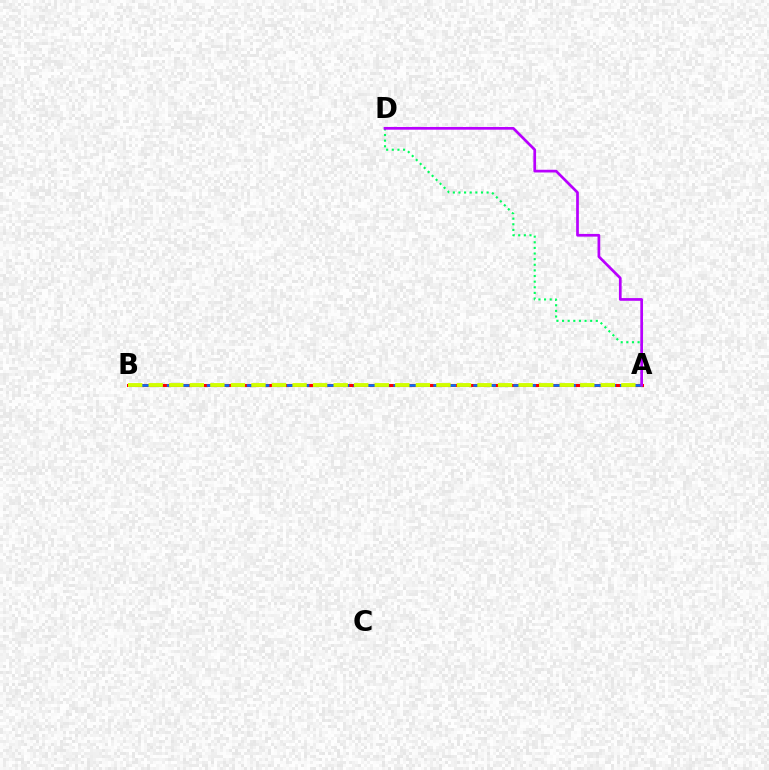{('A', 'B'): [{'color': '#ff0000', 'line_style': 'solid', 'thickness': 2.2}, {'color': '#0074ff', 'line_style': 'dashed', 'thickness': 1.81}, {'color': '#d1ff00', 'line_style': 'dashed', 'thickness': 2.79}], ('A', 'D'): [{'color': '#00ff5c', 'line_style': 'dotted', 'thickness': 1.53}, {'color': '#b900ff', 'line_style': 'solid', 'thickness': 1.95}]}